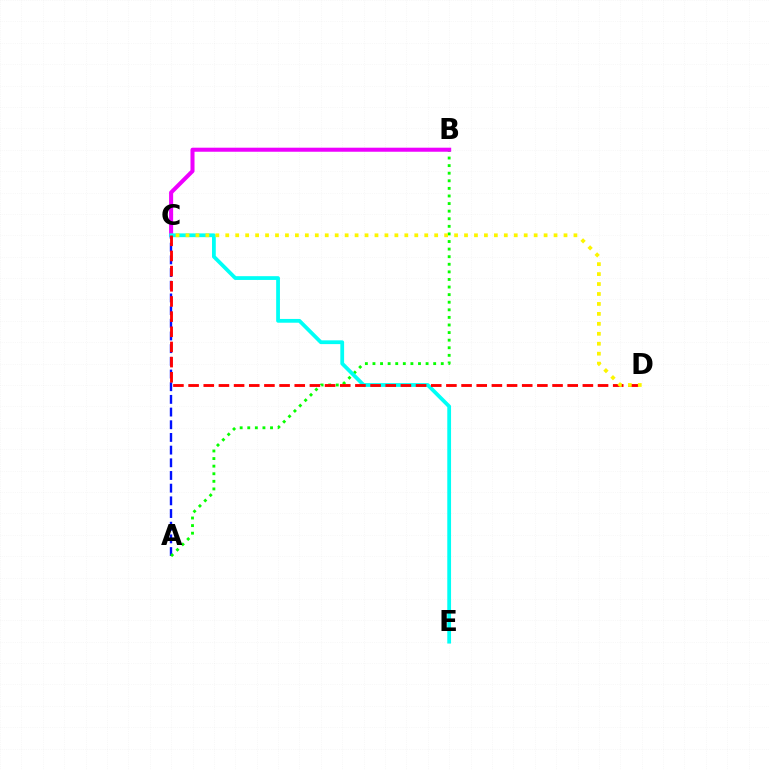{('A', 'C'): [{'color': '#0010ff', 'line_style': 'dashed', 'thickness': 1.72}], ('A', 'B'): [{'color': '#08ff00', 'line_style': 'dotted', 'thickness': 2.06}], ('B', 'C'): [{'color': '#ee00ff', 'line_style': 'solid', 'thickness': 2.91}], ('C', 'E'): [{'color': '#00fff6', 'line_style': 'solid', 'thickness': 2.72}], ('C', 'D'): [{'color': '#ff0000', 'line_style': 'dashed', 'thickness': 2.06}, {'color': '#fcf500', 'line_style': 'dotted', 'thickness': 2.7}]}